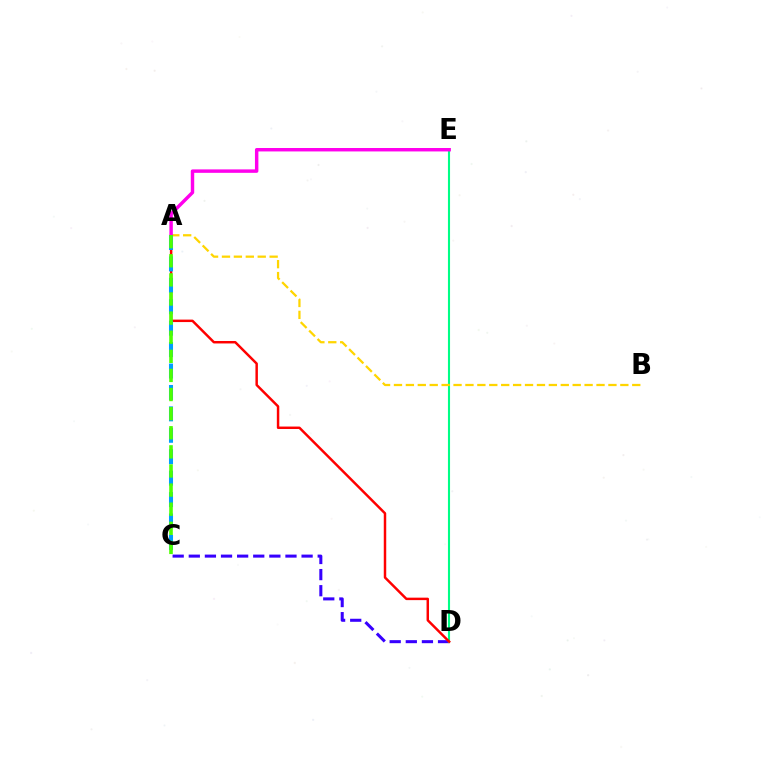{('C', 'D'): [{'color': '#3700ff', 'line_style': 'dashed', 'thickness': 2.19}], ('D', 'E'): [{'color': '#00ff86', 'line_style': 'solid', 'thickness': 1.51}], ('A', 'B'): [{'color': '#ffd500', 'line_style': 'dashed', 'thickness': 1.62}], ('A', 'D'): [{'color': '#ff0000', 'line_style': 'solid', 'thickness': 1.78}], ('A', 'E'): [{'color': '#ff00ed', 'line_style': 'solid', 'thickness': 2.48}], ('A', 'C'): [{'color': '#009eff', 'line_style': 'dashed', 'thickness': 2.91}, {'color': '#4fff00', 'line_style': 'dashed', 'thickness': 2.6}]}